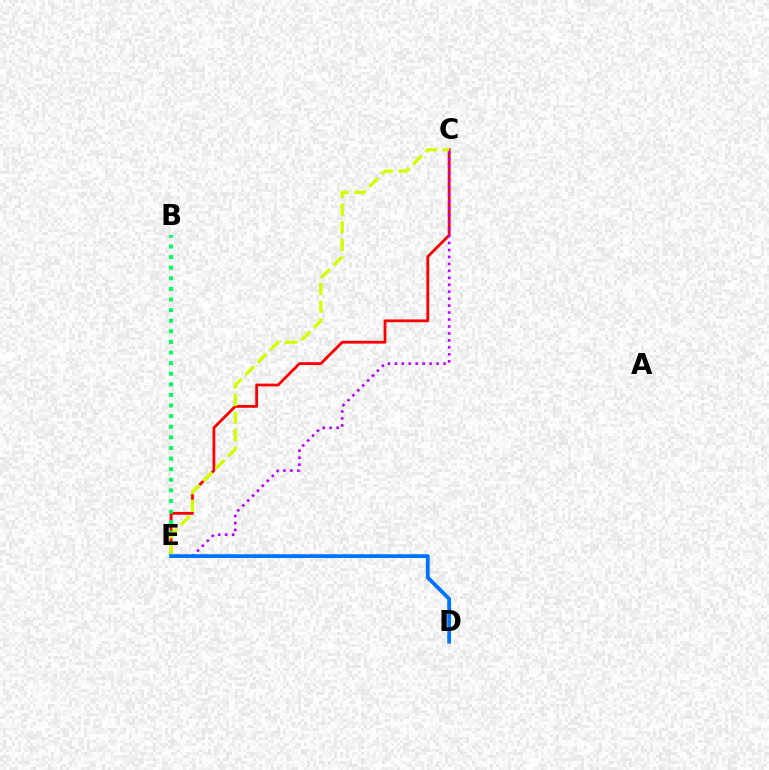{('C', 'E'): [{'color': '#ff0000', 'line_style': 'solid', 'thickness': 2.02}, {'color': '#d1ff00', 'line_style': 'dashed', 'thickness': 2.4}, {'color': '#b900ff', 'line_style': 'dotted', 'thickness': 1.89}], ('B', 'E'): [{'color': '#00ff5c', 'line_style': 'dotted', 'thickness': 2.88}], ('D', 'E'): [{'color': '#0074ff', 'line_style': 'solid', 'thickness': 2.74}]}